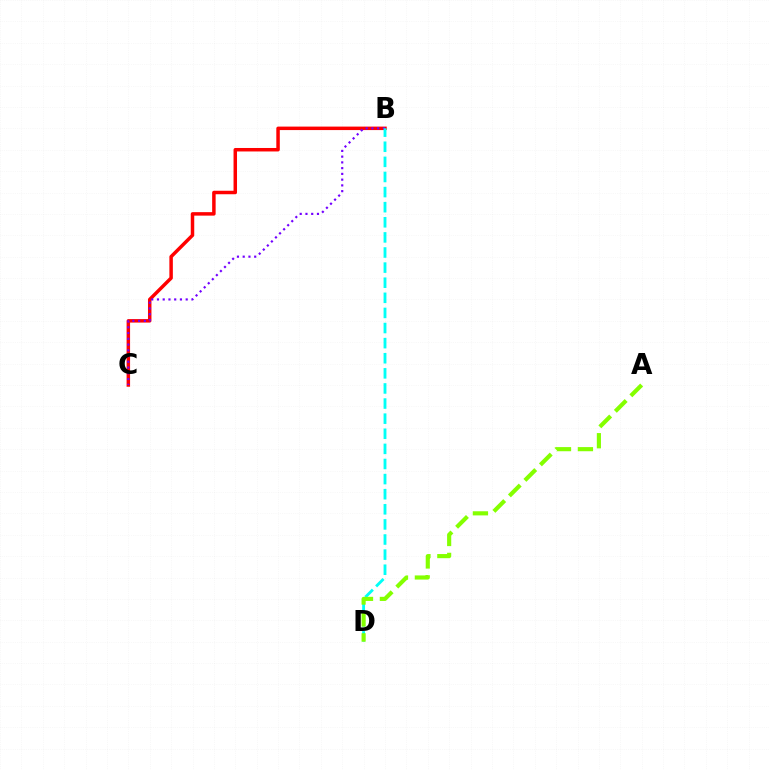{('B', 'C'): [{'color': '#ff0000', 'line_style': 'solid', 'thickness': 2.51}, {'color': '#7200ff', 'line_style': 'dotted', 'thickness': 1.56}], ('B', 'D'): [{'color': '#00fff6', 'line_style': 'dashed', 'thickness': 2.05}], ('A', 'D'): [{'color': '#84ff00', 'line_style': 'dashed', 'thickness': 2.98}]}